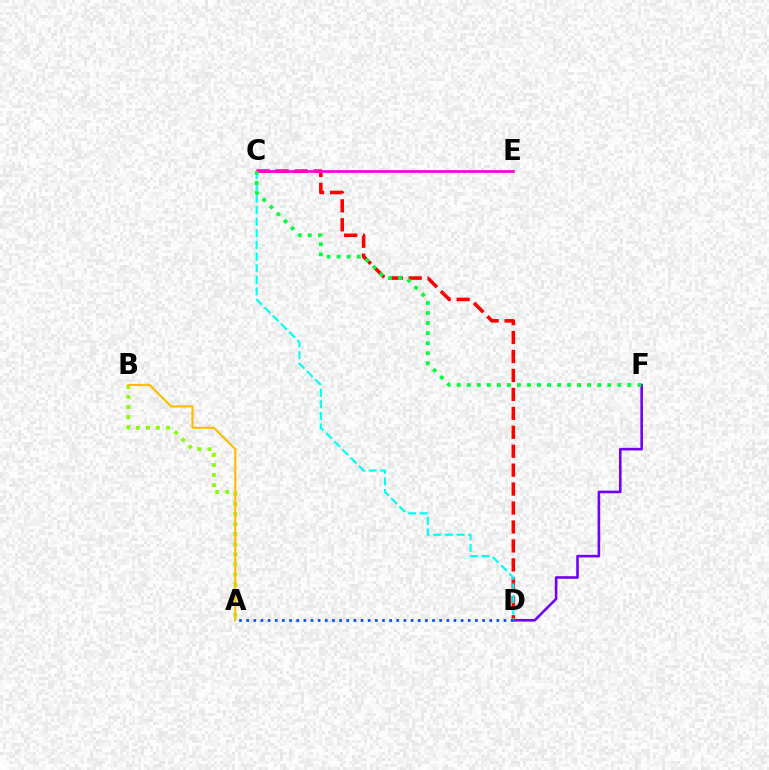{('C', 'D'): [{'color': '#ff0000', 'line_style': 'dashed', 'thickness': 2.57}, {'color': '#00fff6', 'line_style': 'dashed', 'thickness': 1.58}], ('D', 'F'): [{'color': '#7200ff', 'line_style': 'solid', 'thickness': 1.88}], ('C', 'E'): [{'color': '#ff00cf', 'line_style': 'solid', 'thickness': 1.93}], ('A', 'B'): [{'color': '#84ff00', 'line_style': 'dotted', 'thickness': 2.74}, {'color': '#ffbd00', 'line_style': 'solid', 'thickness': 1.56}], ('A', 'D'): [{'color': '#004bff', 'line_style': 'dotted', 'thickness': 1.94}], ('C', 'F'): [{'color': '#00ff39', 'line_style': 'dotted', 'thickness': 2.73}]}